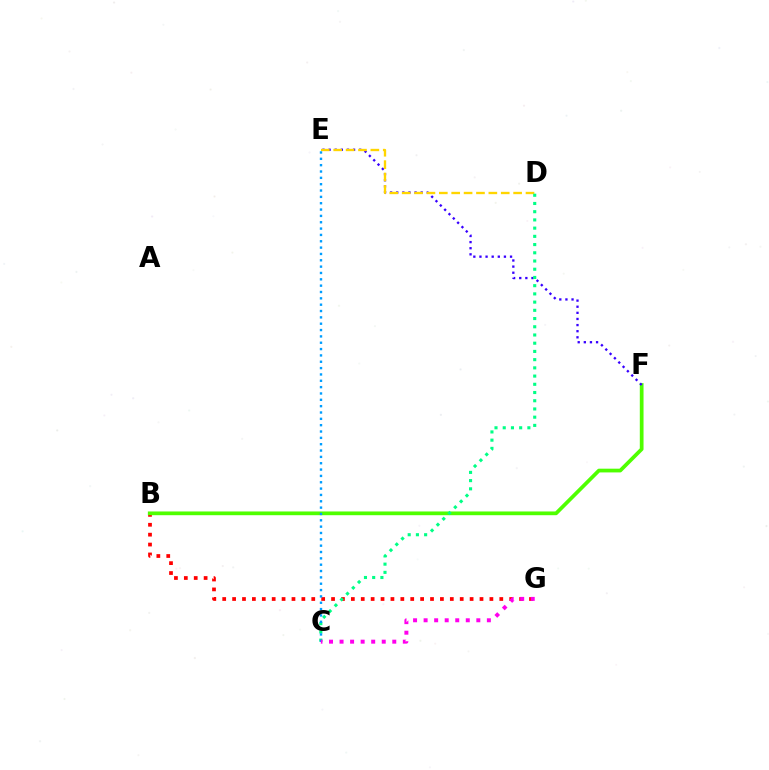{('B', 'G'): [{'color': '#ff0000', 'line_style': 'dotted', 'thickness': 2.69}], ('B', 'F'): [{'color': '#4fff00', 'line_style': 'solid', 'thickness': 2.69}], ('E', 'F'): [{'color': '#3700ff', 'line_style': 'dotted', 'thickness': 1.66}], ('D', 'E'): [{'color': '#ffd500', 'line_style': 'dashed', 'thickness': 1.68}], ('C', 'D'): [{'color': '#00ff86', 'line_style': 'dotted', 'thickness': 2.23}], ('C', 'E'): [{'color': '#009eff', 'line_style': 'dotted', 'thickness': 1.72}], ('C', 'G'): [{'color': '#ff00ed', 'line_style': 'dotted', 'thickness': 2.86}]}